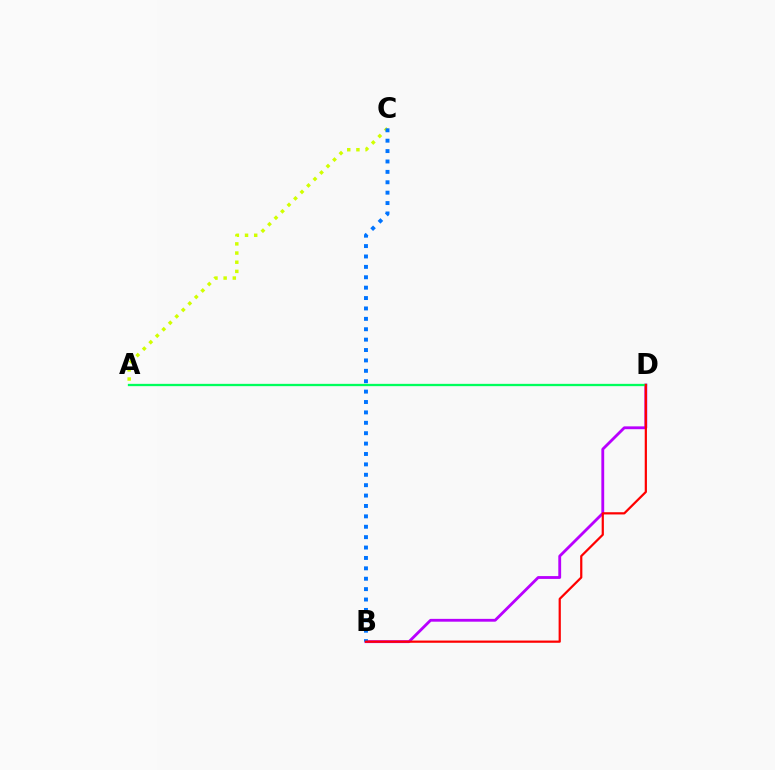{('A', 'C'): [{'color': '#d1ff00', 'line_style': 'dotted', 'thickness': 2.49}], ('B', 'D'): [{'color': '#b900ff', 'line_style': 'solid', 'thickness': 2.04}, {'color': '#ff0000', 'line_style': 'solid', 'thickness': 1.6}], ('B', 'C'): [{'color': '#0074ff', 'line_style': 'dotted', 'thickness': 2.82}], ('A', 'D'): [{'color': '#00ff5c', 'line_style': 'solid', 'thickness': 1.65}]}